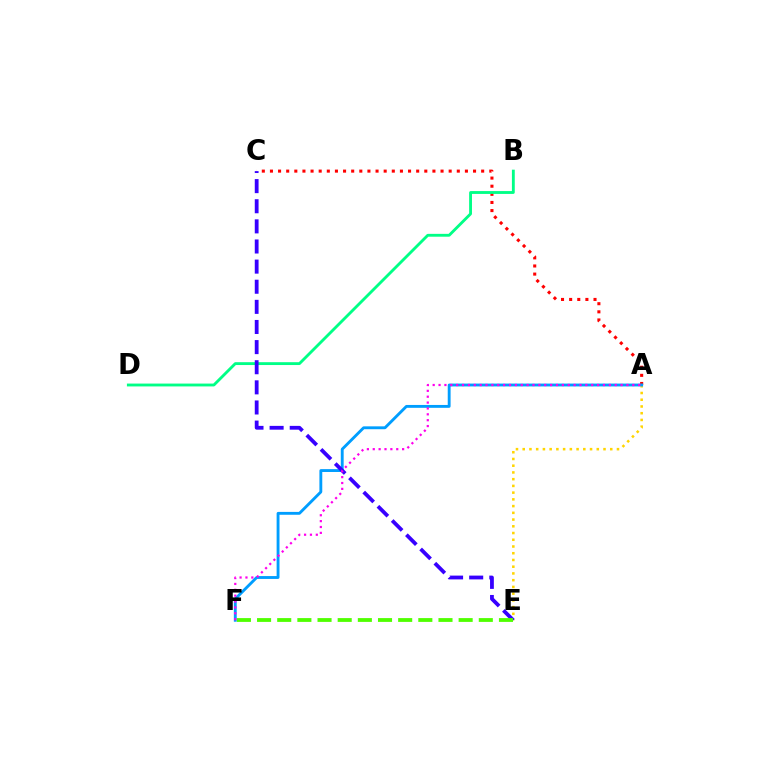{('A', 'C'): [{'color': '#ff0000', 'line_style': 'dotted', 'thickness': 2.21}], ('B', 'D'): [{'color': '#00ff86', 'line_style': 'solid', 'thickness': 2.05}], ('A', 'E'): [{'color': '#ffd500', 'line_style': 'dotted', 'thickness': 1.83}], ('A', 'F'): [{'color': '#009eff', 'line_style': 'solid', 'thickness': 2.06}, {'color': '#ff00ed', 'line_style': 'dotted', 'thickness': 1.6}], ('C', 'E'): [{'color': '#3700ff', 'line_style': 'dashed', 'thickness': 2.73}], ('E', 'F'): [{'color': '#4fff00', 'line_style': 'dashed', 'thickness': 2.74}]}